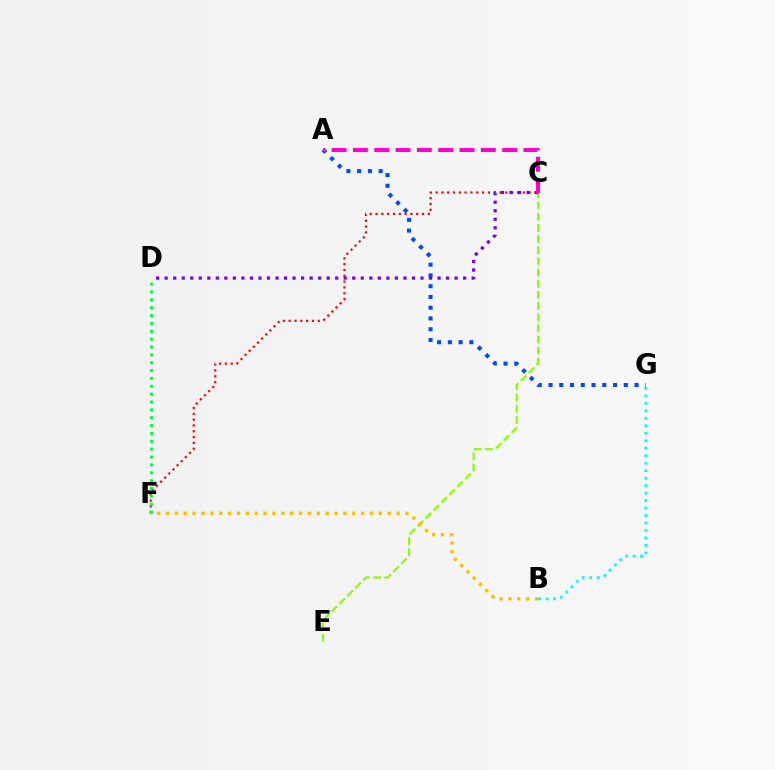{('A', 'G'): [{'color': '#004bff', 'line_style': 'dotted', 'thickness': 2.92}], ('C', 'F'): [{'color': '#ff0000', 'line_style': 'dotted', 'thickness': 1.58}], ('B', 'G'): [{'color': '#00fff6', 'line_style': 'dotted', 'thickness': 2.03}], ('C', 'E'): [{'color': '#84ff00', 'line_style': 'dashed', 'thickness': 1.52}], ('B', 'F'): [{'color': '#ffbd00', 'line_style': 'dotted', 'thickness': 2.41}], ('C', 'D'): [{'color': '#7200ff', 'line_style': 'dotted', 'thickness': 2.32}], ('D', 'F'): [{'color': '#00ff39', 'line_style': 'dotted', 'thickness': 2.14}], ('A', 'C'): [{'color': '#ff00cf', 'line_style': 'dashed', 'thickness': 2.9}]}